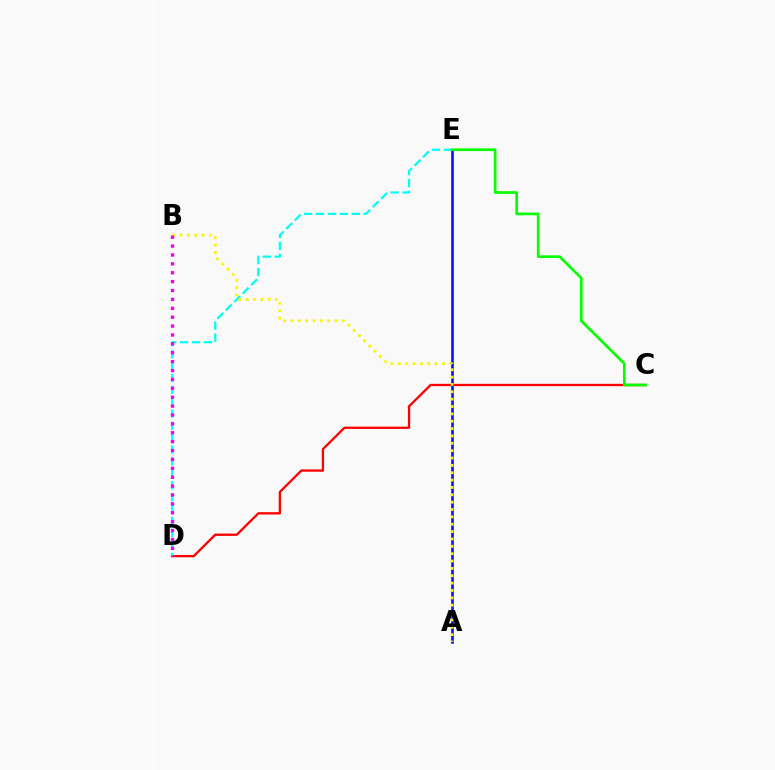{('C', 'D'): [{'color': '#ff0000', 'line_style': 'solid', 'thickness': 1.66}], ('A', 'E'): [{'color': '#0010ff', 'line_style': 'solid', 'thickness': 1.87}], ('D', 'E'): [{'color': '#00fff6', 'line_style': 'dashed', 'thickness': 1.62}], ('C', 'E'): [{'color': '#08ff00', 'line_style': 'solid', 'thickness': 1.94}], ('A', 'B'): [{'color': '#fcf500', 'line_style': 'dotted', 'thickness': 2.0}], ('B', 'D'): [{'color': '#ee00ff', 'line_style': 'dotted', 'thickness': 2.42}]}